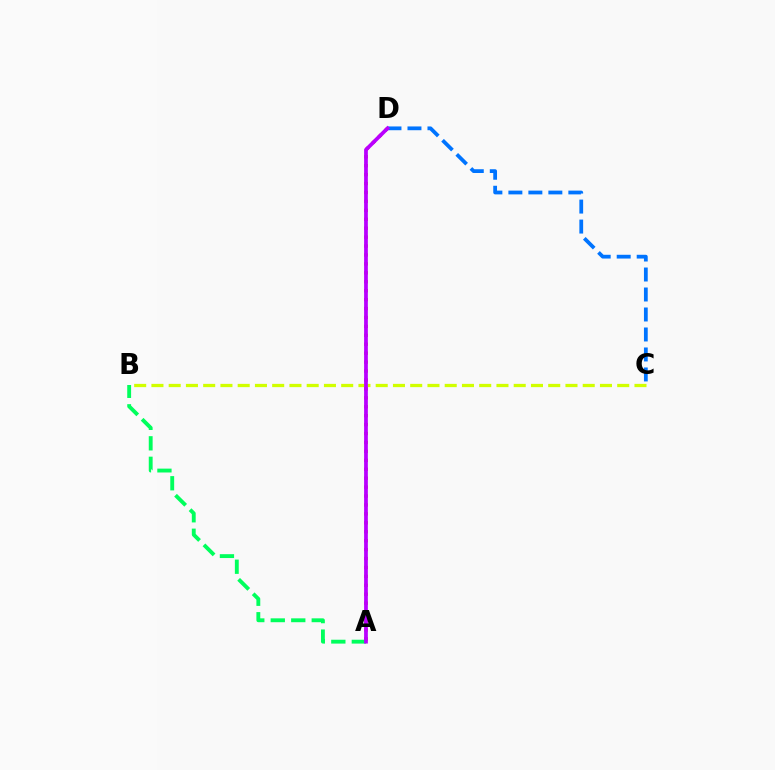{('A', 'D'): [{'color': '#ff0000', 'line_style': 'dotted', 'thickness': 2.43}, {'color': '#b900ff', 'line_style': 'solid', 'thickness': 2.69}], ('C', 'D'): [{'color': '#0074ff', 'line_style': 'dashed', 'thickness': 2.72}], ('B', 'C'): [{'color': '#d1ff00', 'line_style': 'dashed', 'thickness': 2.34}], ('A', 'B'): [{'color': '#00ff5c', 'line_style': 'dashed', 'thickness': 2.78}]}